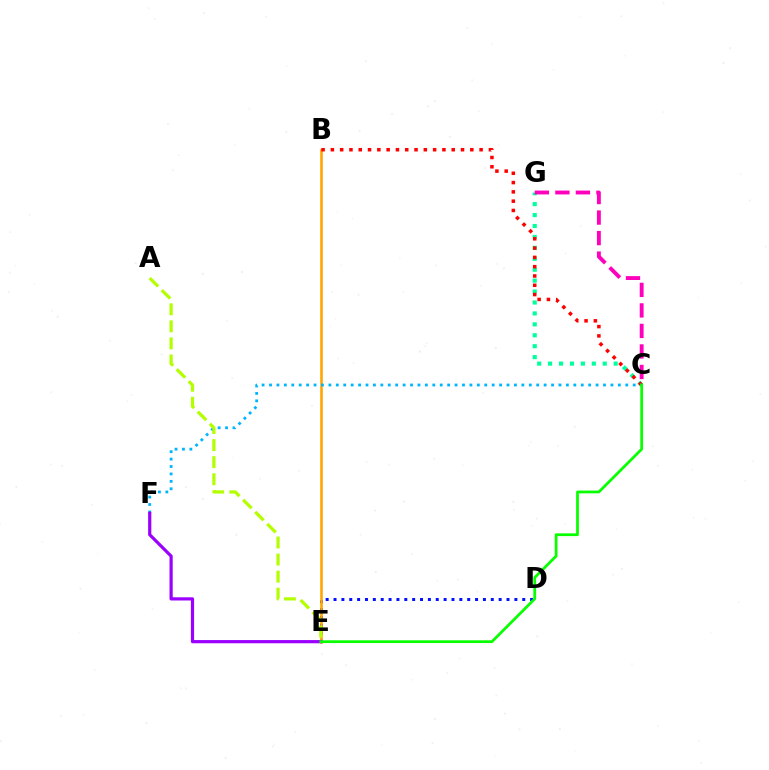{('C', 'G'): [{'color': '#00ff9d', 'line_style': 'dotted', 'thickness': 2.97}, {'color': '#ff00bd', 'line_style': 'dashed', 'thickness': 2.79}], ('D', 'E'): [{'color': '#0010ff', 'line_style': 'dotted', 'thickness': 2.14}], ('B', 'E'): [{'color': '#ffa500', 'line_style': 'solid', 'thickness': 1.86}], ('B', 'C'): [{'color': '#ff0000', 'line_style': 'dotted', 'thickness': 2.53}], ('C', 'F'): [{'color': '#00b5ff', 'line_style': 'dotted', 'thickness': 2.02}], ('E', 'F'): [{'color': '#9b00ff', 'line_style': 'solid', 'thickness': 2.3}], ('C', 'E'): [{'color': '#08ff00', 'line_style': 'solid', 'thickness': 1.98}], ('A', 'E'): [{'color': '#b3ff00', 'line_style': 'dashed', 'thickness': 2.32}]}